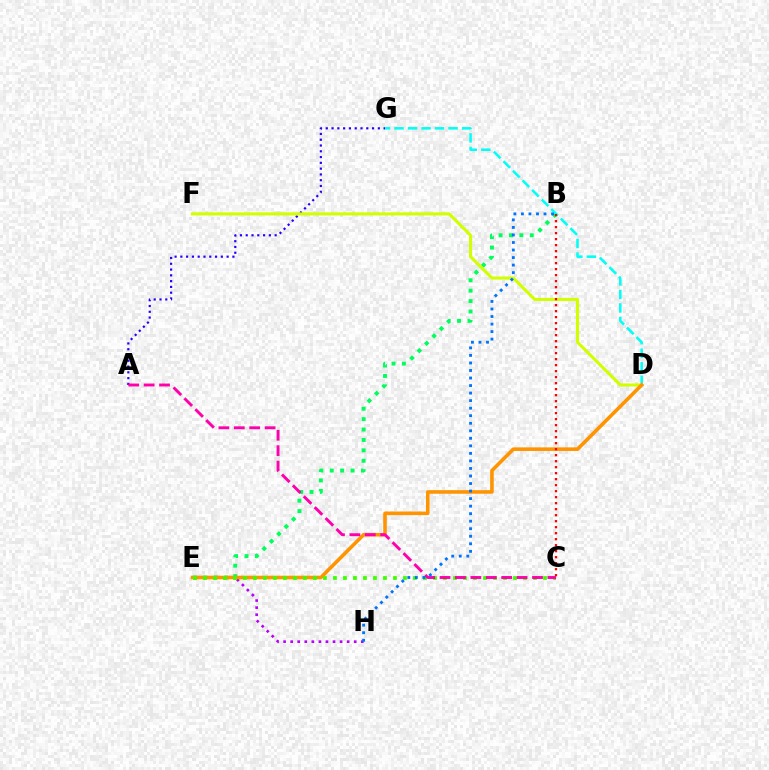{('B', 'E'): [{'color': '#00ff5c', 'line_style': 'dotted', 'thickness': 2.83}], ('D', 'G'): [{'color': '#00fff6', 'line_style': 'dashed', 'thickness': 1.84}], ('A', 'G'): [{'color': '#2500ff', 'line_style': 'dotted', 'thickness': 1.57}], ('E', 'H'): [{'color': '#b900ff', 'line_style': 'dotted', 'thickness': 1.92}], ('D', 'F'): [{'color': '#d1ff00', 'line_style': 'solid', 'thickness': 2.22}], ('D', 'E'): [{'color': '#ff9400', 'line_style': 'solid', 'thickness': 2.57}], ('B', 'C'): [{'color': '#ff0000', 'line_style': 'dotted', 'thickness': 1.63}], ('C', 'E'): [{'color': '#3dff00', 'line_style': 'dotted', 'thickness': 2.72}], ('A', 'C'): [{'color': '#ff00ac', 'line_style': 'dashed', 'thickness': 2.09}], ('B', 'H'): [{'color': '#0074ff', 'line_style': 'dotted', 'thickness': 2.05}]}